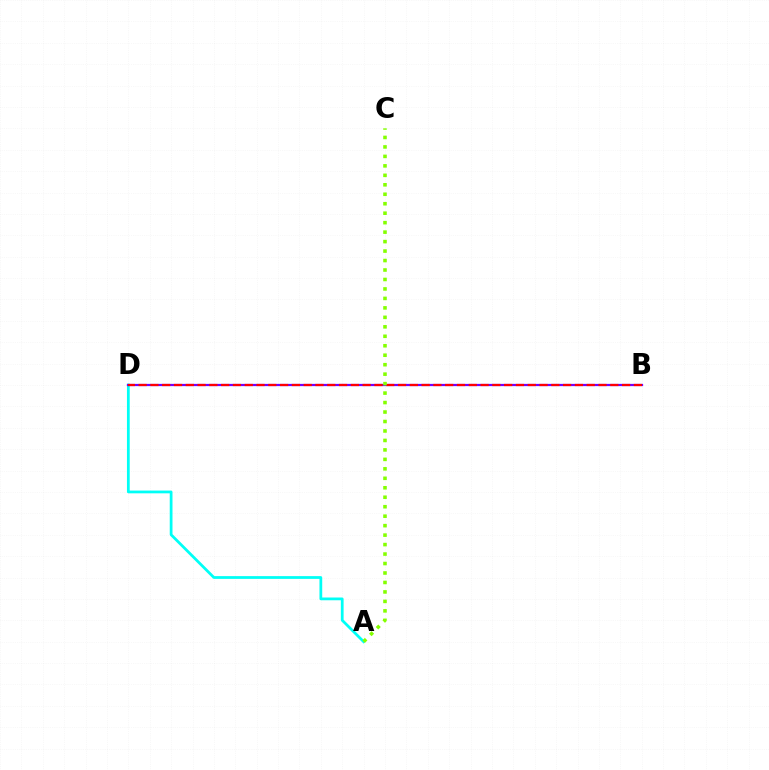{('A', 'D'): [{'color': '#00fff6', 'line_style': 'solid', 'thickness': 1.99}], ('B', 'D'): [{'color': '#7200ff', 'line_style': 'solid', 'thickness': 1.61}, {'color': '#ff0000', 'line_style': 'dashed', 'thickness': 1.6}], ('A', 'C'): [{'color': '#84ff00', 'line_style': 'dotted', 'thickness': 2.57}]}